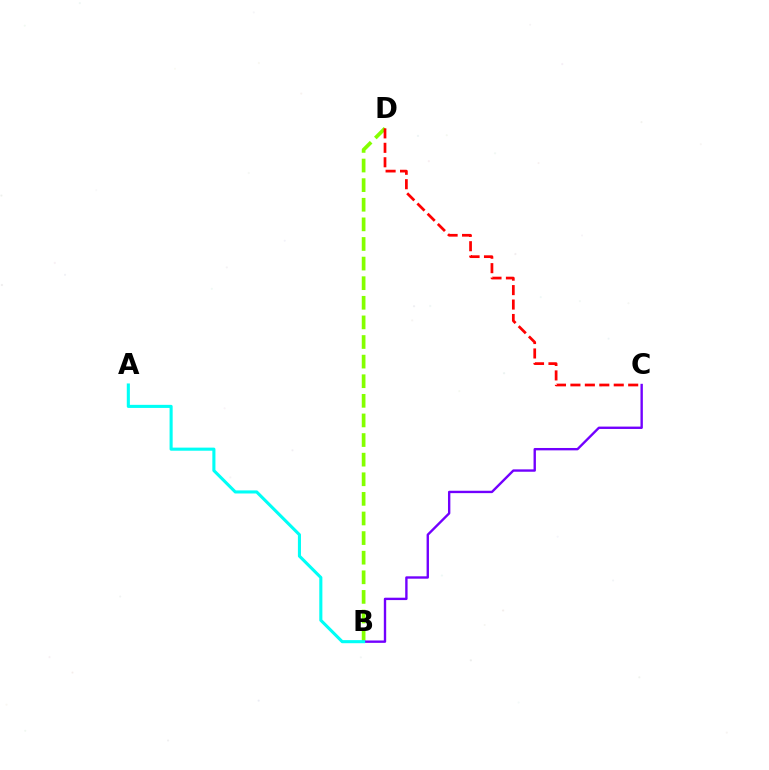{('B', 'D'): [{'color': '#84ff00', 'line_style': 'dashed', 'thickness': 2.66}], ('B', 'C'): [{'color': '#7200ff', 'line_style': 'solid', 'thickness': 1.71}], ('A', 'B'): [{'color': '#00fff6', 'line_style': 'solid', 'thickness': 2.22}], ('C', 'D'): [{'color': '#ff0000', 'line_style': 'dashed', 'thickness': 1.96}]}